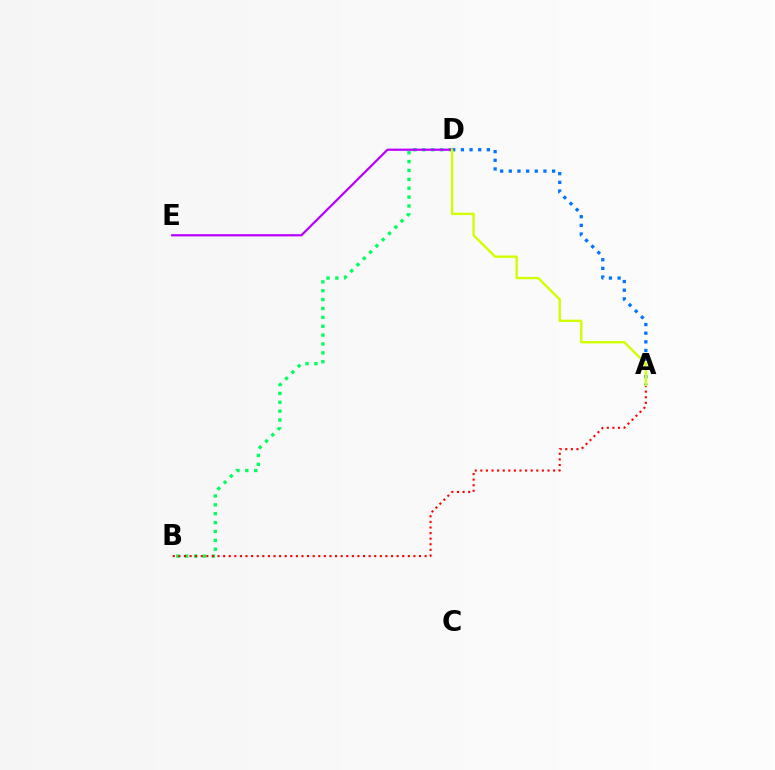{('B', 'D'): [{'color': '#00ff5c', 'line_style': 'dotted', 'thickness': 2.41}], ('A', 'B'): [{'color': '#ff0000', 'line_style': 'dotted', 'thickness': 1.52}], ('D', 'E'): [{'color': '#b900ff', 'line_style': 'solid', 'thickness': 1.6}], ('A', 'D'): [{'color': '#0074ff', 'line_style': 'dotted', 'thickness': 2.35}, {'color': '#d1ff00', 'line_style': 'solid', 'thickness': 1.71}]}